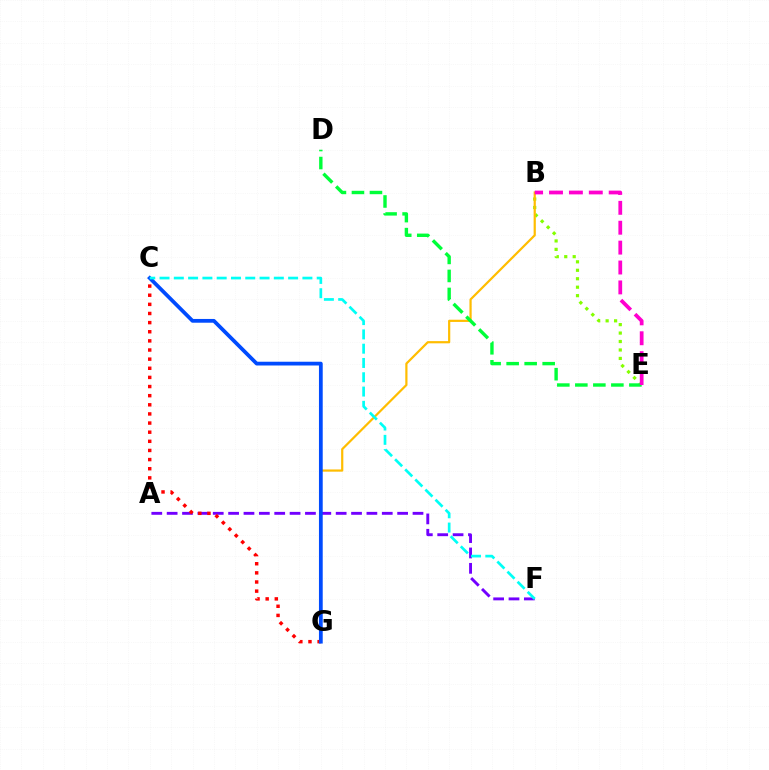{('B', 'E'): [{'color': '#84ff00', 'line_style': 'dotted', 'thickness': 2.3}, {'color': '#ff00cf', 'line_style': 'dashed', 'thickness': 2.7}], ('A', 'F'): [{'color': '#7200ff', 'line_style': 'dashed', 'thickness': 2.09}], ('C', 'G'): [{'color': '#ff0000', 'line_style': 'dotted', 'thickness': 2.48}, {'color': '#004bff', 'line_style': 'solid', 'thickness': 2.71}], ('B', 'G'): [{'color': '#ffbd00', 'line_style': 'solid', 'thickness': 1.59}], ('D', 'E'): [{'color': '#00ff39', 'line_style': 'dashed', 'thickness': 2.45}], ('C', 'F'): [{'color': '#00fff6', 'line_style': 'dashed', 'thickness': 1.94}]}